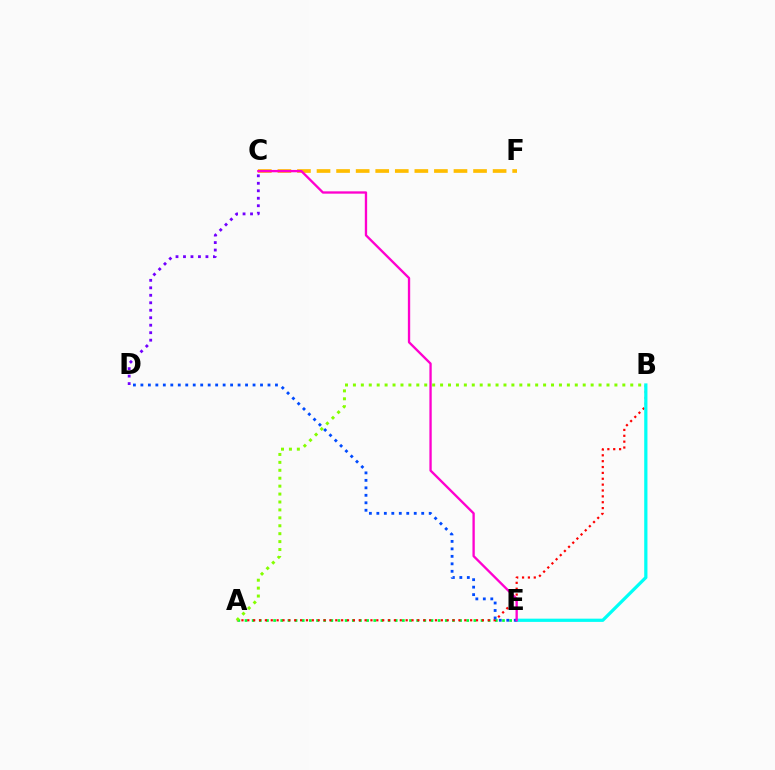{('A', 'E'): [{'color': '#00ff39', 'line_style': 'dotted', 'thickness': 1.94}], ('A', 'B'): [{'color': '#ff0000', 'line_style': 'dotted', 'thickness': 1.59}, {'color': '#84ff00', 'line_style': 'dotted', 'thickness': 2.15}], ('C', 'D'): [{'color': '#7200ff', 'line_style': 'dotted', 'thickness': 2.03}], ('B', 'E'): [{'color': '#00fff6', 'line_style': 'solid', 'thickness': 2.33}], ('C', 'F'): [{'color': '#ffbd00', 'line_style': 'dashed', 'thickness': 2.66}], ('D', 'E'): [{'color': '#004bff', 'line_style': 'dotted', 'thickness': 2.03}], ('C', 'E'): [{'color': '#ff00cf', 'line_style': 'solid', 'thickness': 1.68}]}